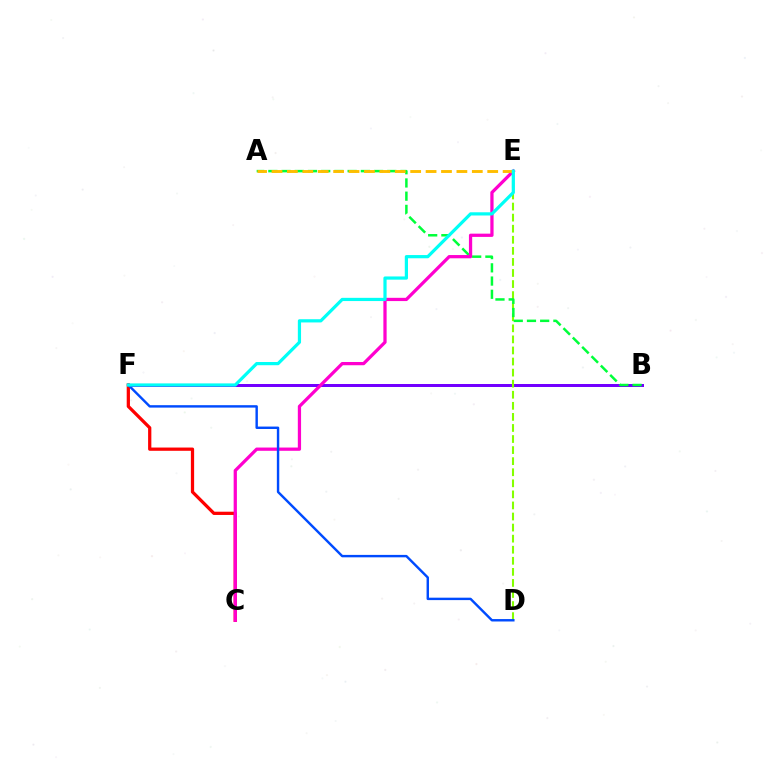{('B', 'F'): [{'color': '#7200ff', 'line_style': 'solid', 'thickness': 2.16}], ('D', 'E'): [{'color': '#84ff00', 'line_style': 'dashed', 'thickness': 1.5}], ('A', 'B'): [{'color': '#00ff39', 'line_style': 'dashed', 'thickness': 1.8}], ('C', 'F'): [{'color': '#ff0000', 'line_style': 'solid', 'thickness': 2.34}], ('C', 'E'): [{'color': '#ff00cf', 'line_style': 'solid', 'thickness': 2.34}], ('D', 'F'): [{'color': '#004bff', 'line_style': 'solid', 'thickness': 1.74}], ('A', 'E'): [{'color': '#ffbd00', 'line_style': 'dashed', 'thickness': 2.09}], ('E', 'F'): [{'color': '#00fff6', 'line_style': 'solid', 'thickness': 2.31}]}